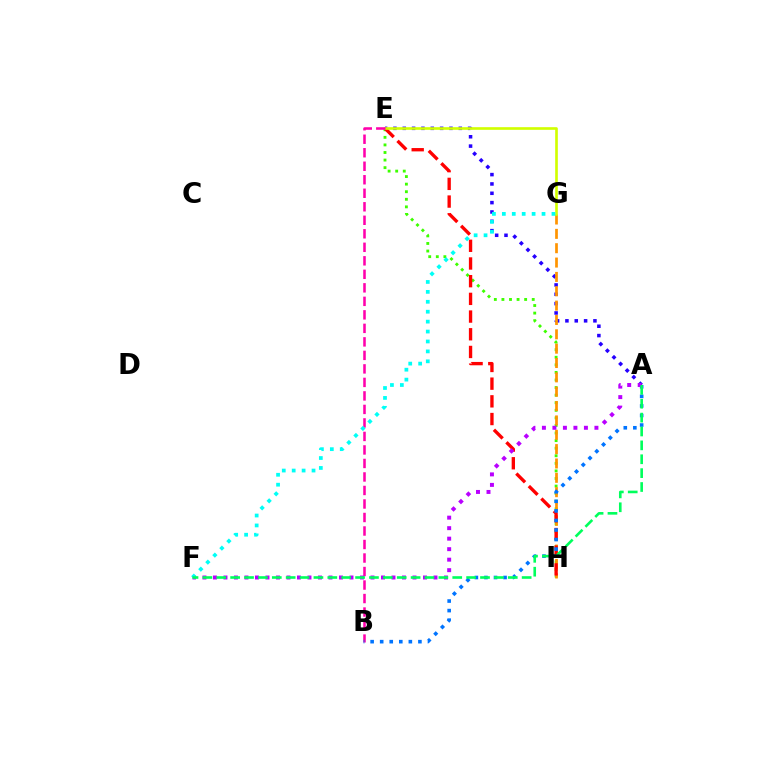{('E', 'H'): [{'color': '#3dff00', 'line_style': 'dotted', 'thickness': 2.06}, {'color': '#ff0000', 'line_style': 'dashed', 'thickness': 2.4}], ('A', 'E'): [{'color': '#2500ff', 'line_style': 'dotted', 'thickness': 2.54}], ('G', 'H'): [{'color': '#ff9400', 'line_style': 'dashed', 'thickness': 1.95}], ('E', 'G'): [{'color': '#d1ff00', 'line_style': 'solid', 'thickness': 1.9}], ('B', 'E'): [{'color': '#ff00ac', 'line_style': 'dashed', 'thickness': 1.84}], ('A', 'B'): [{'color': '#0074ff', 'line_style': 'dotted', 'thickness': 2.6}], ('A', 'F'): [{'color': '#b900ff', 'line_style': 'dotted', 'thickness': 2.85}, {'color': '#00ff5c', 'line_style': 'dashed', 'thickness': 1.89}], ('F', 'G'): [{'color': '#00fff6', 'line_style': 'dotted', 'thickness': 2.7}]}